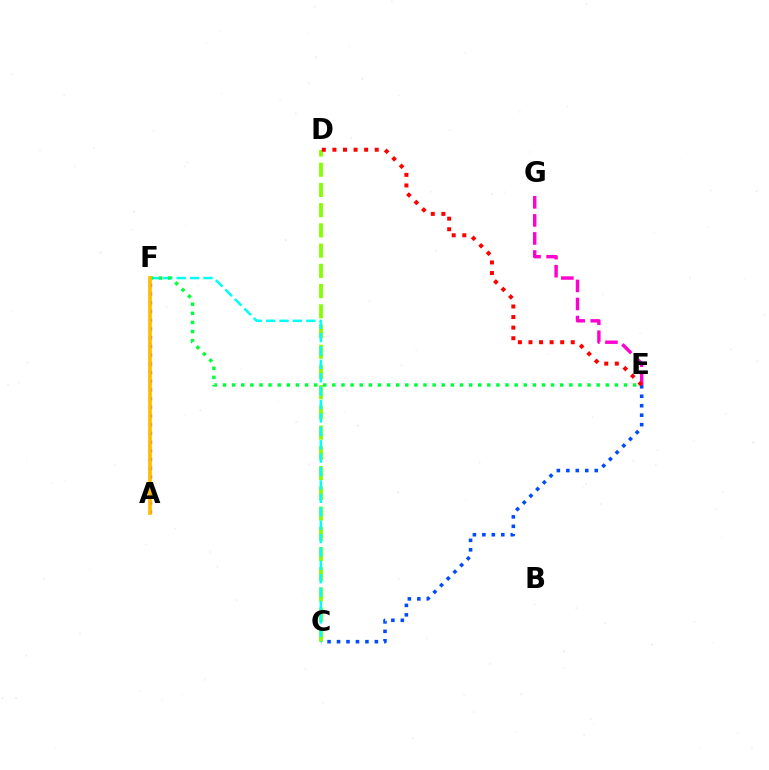{('C', 'E'): [{'color': '#004bff', 'line_style': 'dotted', 'thickness': 2.57}], ('C', 'D'): [{'color': '#84ff00', 'line_style': 'dashed', 'thickness': 2.75}], ('E', 'G'): [{'color': '#ff00cf', 'line_style': 'dashed', 'thickness': 2.45}], ('C', 'F'): [{'color': '#00fff6', 'line_style': 'dashed', 'thickness': 1.82}], ('E', 'F'): [{'color': '#00ff39', 'line_style': 'dotted', 'thickness': 2.48}], ('D', 'E'): [{'color': '#ff0000', 'line_style': 'dotted', 'thickness': 2.87}], ('A', 'F'): [{'color': '#7200ff', 'line_style': 'dotted', 'thickness': 2.37}, {'color': '#ffbd00', 'line_style': 'solid', 'thickness': 2.66}]}